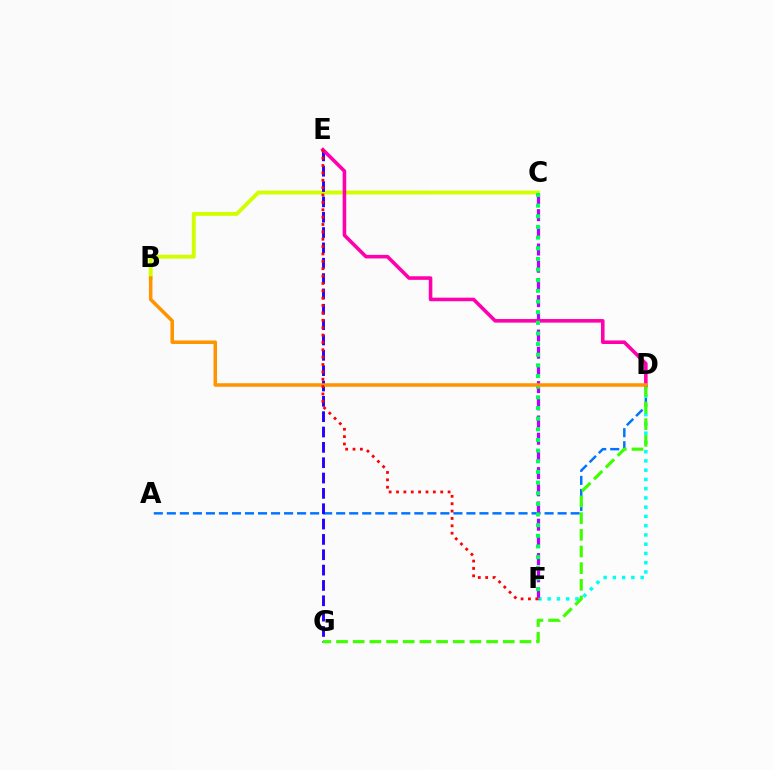{('A', 'D'): [{'color': '#0074ff', 'line_style': 'dashed', 'thickness': 1.77}], ('B', 'C'): [{'color': '#d1ff00', 'line_style': 'solid', 'thickness': 2.8}], ('D', 'F'): [{'color': '#00fff6', 'line_style': 'dotted', 'thickness': 2.51}], ('E', 'G'): [{'color': '#2500ff', 'line_style': 'dashed', 'thickness': 2.08}], ('D', 'G'): [{'color': '#3dff00', 'line_style': 'dashed', 'thickness': 2.27}], ('C', 'F'): [{'color': '#b900ff', 'line_style': 'dashed', 'thickness': 2.34}, {'color': '#00ff5c', 'line_style': 'dotted', 'thickness': 2.89}], ('D', 'E'): [{'color': '#ff00ac', 'line_style': 'solid', 'thickness': 2.58}], ('B', 'D'): [{'color': '#ff9400', 'line_style': 'solid', 'thickness': 2.54}], ('E', 'F'): [{'color': '#ff0000', 'line_style': 'dotted', 'thickness': 2.0}]}